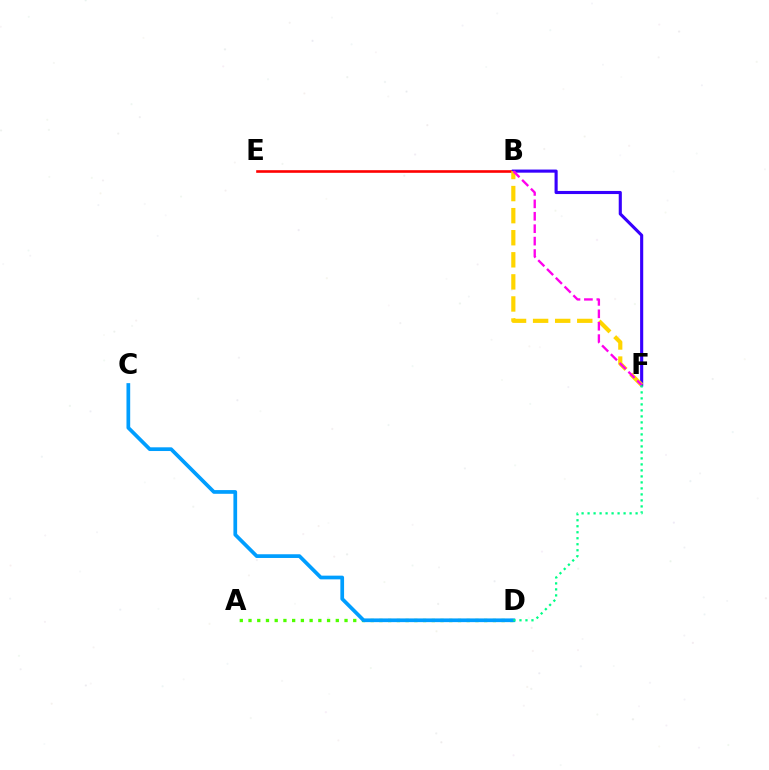{('A', 'D'): [{'color': '#4fff00', 'line_style': 'dotted', 'thickness': 2.37}], ('C', 'D'): [{'color': '#009eff', 'line_style': 'solid', 'thickness': 2.67}], ('B', 'E'): [{'color': '#ff0000', 'line_style': 'solid', 'thickness': 1.88}], ('B', 'F'): [{'color': '#3700ff', 'line_style': 'solid', 'thickness': 2.24}, {'color': '#ffd500', 'line_style': 'dashed', 'thickness': 3.0}, {'color': '#ff00ed', 'line_style': 'dashed', 'thickness': 1.69}], ('D', 'F'): [{'color': '#00ff86', 'line_style': 'dotted', 'thickness': 1.63}]}